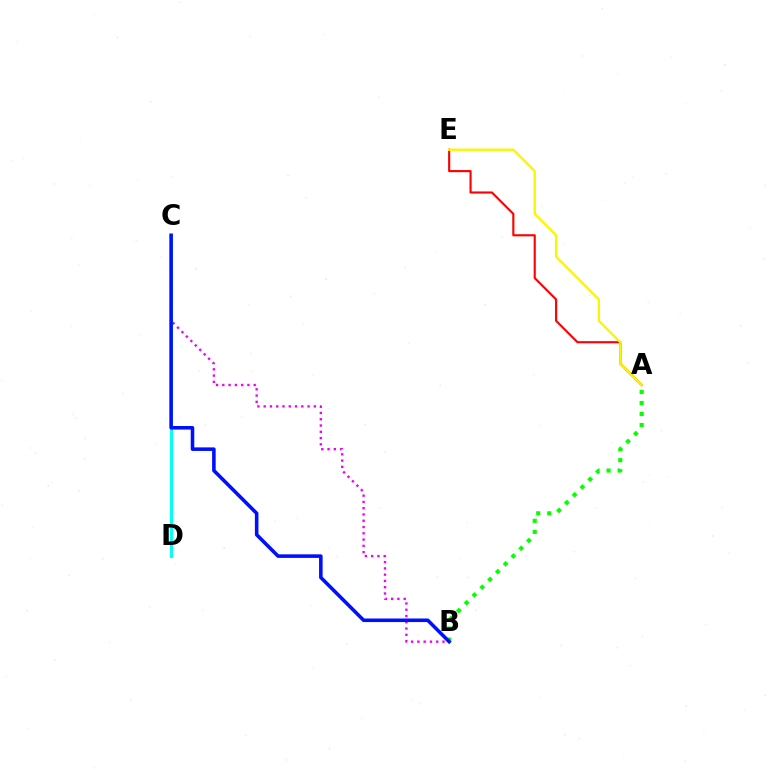{('A', 'E'): [{'color': '#ff0000', 'line_style': 'solid', 'thickness': 1.53}, {'color': '#fcf500', 'line_style': 'solid', 'thickness': 1.67}], ('B', 'C'): [{'color': '#ee00ff', 'line_style': 'dotted', 'thickness': 1.7}, {'color': '#0010ff', 'line_style': 'solid', 'thickness': 2.57}], ('C', 'D'): [{'color': '#00fff6', 'line_style': 'solid', 'thickness': 2.13}], ('A', 'B'): [{'color': '#08ff00', 'line_style': 'dotted', 'thickness': 2.99}]}